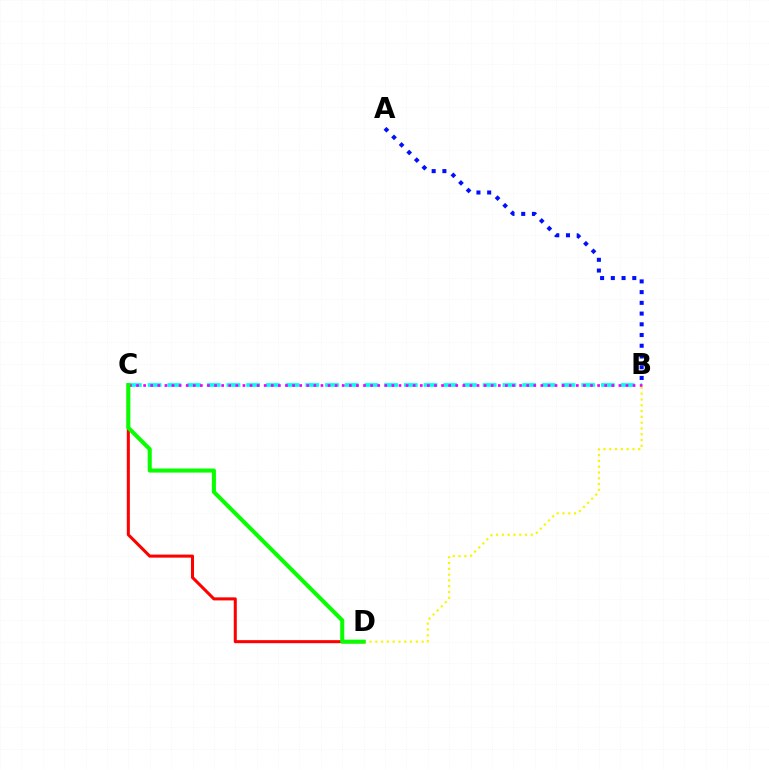{('B', 'C'): [{'color': '#00fff6', 'line_style': 'dashed', 'thickness': 2.68}, {'color': '#ee00ff', 'line_style': 'dotted', 'thickness': 1.93}], ('B', 'D'): [{'color': '#fcf500', 'line_style': 'dotted', 'thickness': 1.57}], ('A', 'B'): [{'color': '#0010ff', 'line_style': 'dotted', 'thickness': 2.91}], ('C', 'D'): [{'color': '#ff0000', 'line_style': 'solid', 'thickness': 2.19}, {'color': '#08ff00', 'line_style': 'solid', 'thickness': 2.92}]}